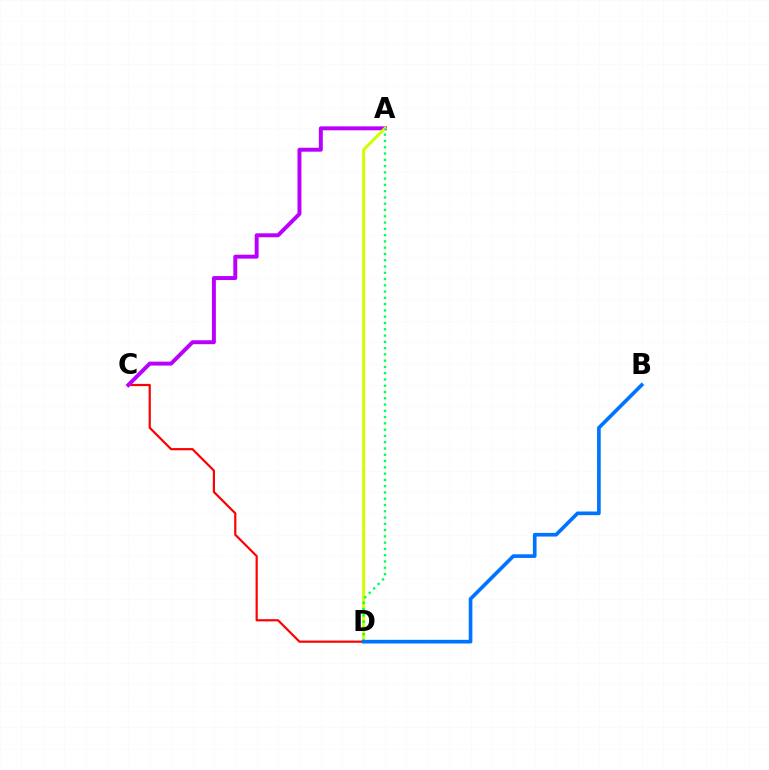{('C', 'D'): [{'color': '#ff0000', 'line_style': 'solid', 'thickness': 1.58}], ('A', 'C'): [{'color': '#b900ff', 'line_style': 'solid', 'thickness': 2.84}], ('A', 'D'): [{'color': '#d1ff00', 'line_style': 'solid', 'thickness': 2.17}, {'color': '#00ff5c', 'line_style': 'dotted', 'thickness': 1.71}], ('B', 'D'): [{'color': '#0074ff', 'line_style': 'solid', 'thickness': 2.64}]}